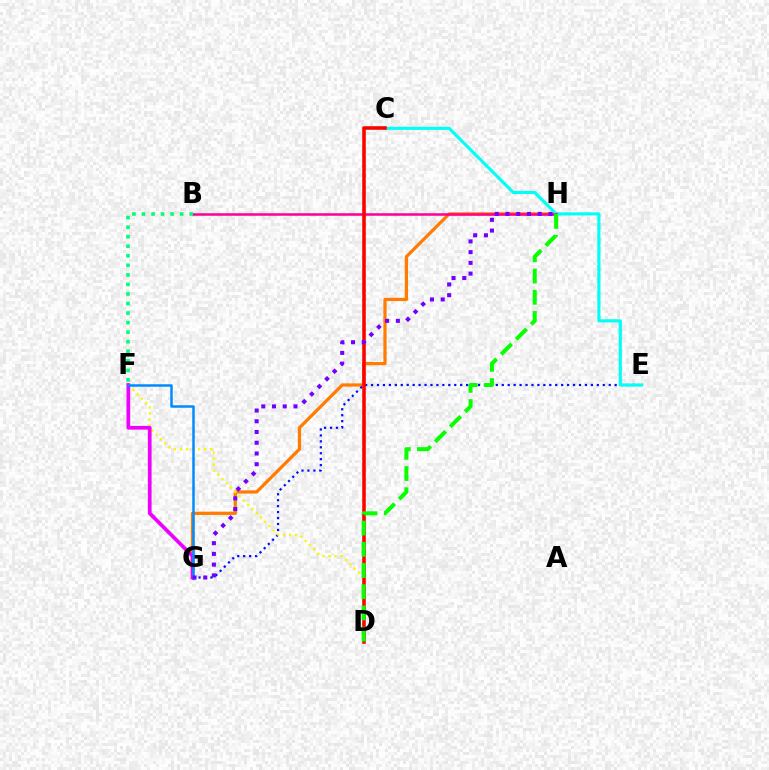{('G', 'H'): [{'color': '#ff7c00', 'line_style': 'solid', 'thickness': 2.32}, {'color': '#7200ff', 'line_style': 'dotted', 'thickness': 2.92}], ('E', 'G'): [{'color': '#0010ff', 'line_style': 'dotted', 'thickness': 1.61}], ('C', 'E'): [{'color': '#00fff6', 'line_style': 'solid', 'thickness': 2.27}], ('D', 'F'): [{'color': '#fcf500', 'line_style': 'dotted', 'thickness': 1.64}], ('C', 'D'): [{'color': '#84ff00', 'line_style': 'solid', 'thickness': 1.66}, {'color': '#ff0000', 'line_style': 'solid', 'thickness': 2.56}], ('B', 'H'): [{'color': '#ff0094', 'line_style': 'solid', 'thickness': 1.81}], ('F', 'G'): [{'color': '#ee00ff', 'line_style': 'solid', 'thickness': 2.68}, {'color': '#008cff', 'line_style': 'solid', 'thickness': 1.8}], ('D', 'H'): [{'color': '#08ff00', 'line_style': 'dashed', 'thickness': 2.88}], ('B', 'F'): [{'color': '#00ff74', 'line_style': 'dotted', 'thickness': 2.59}]}